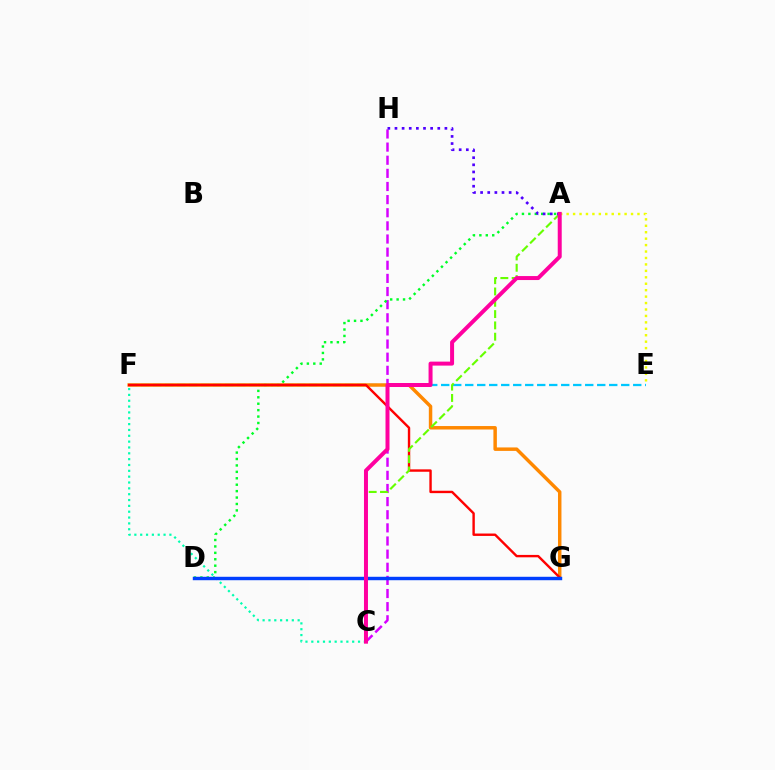{('A', 'E'): [{'color': '#eeff00', 'line_style': 'dotted', 'thickness': 1.75}], ('C', 'H'): [{'color': '#d600ff', 'line_style': 'dashed', 'thickness': 1.78}], ('A', 'D'): [{'color': '#00ff27', 'line_style': 'dotted', 'thickness': 1.75}], ('C', 'F'): [{'color': '#00ffaf', 'line_style': 'dotted', 'thickness': 1.59}], ('E', 'F'): [{'color': '#00c7ff', 'line_style': 'dashed', 'thickness': 1.63}], ('F', 'G'): [{'color': '#ff8800', 'line_style': 'solid', 'thickness': 2.49}, {'color': '#ff0000', 'line_style': 'solid', 'thickness': 1.72}], ('A', 'C'): [{'color': '#66ff00', 'line_style': 'dashed', 'thickness': 1.54}, {'color': '#ff00a0', 'line_style': 'solid', 'thickness': 2.87}], ('D', 'G'): [{'color': '#003fff', 'line_style': 'solid', 'thickness': 2.47}], ('A', 'H'): [{'color': '#4f00ff', 'line_style': 'dotted', 'thickness': 1.94}]}